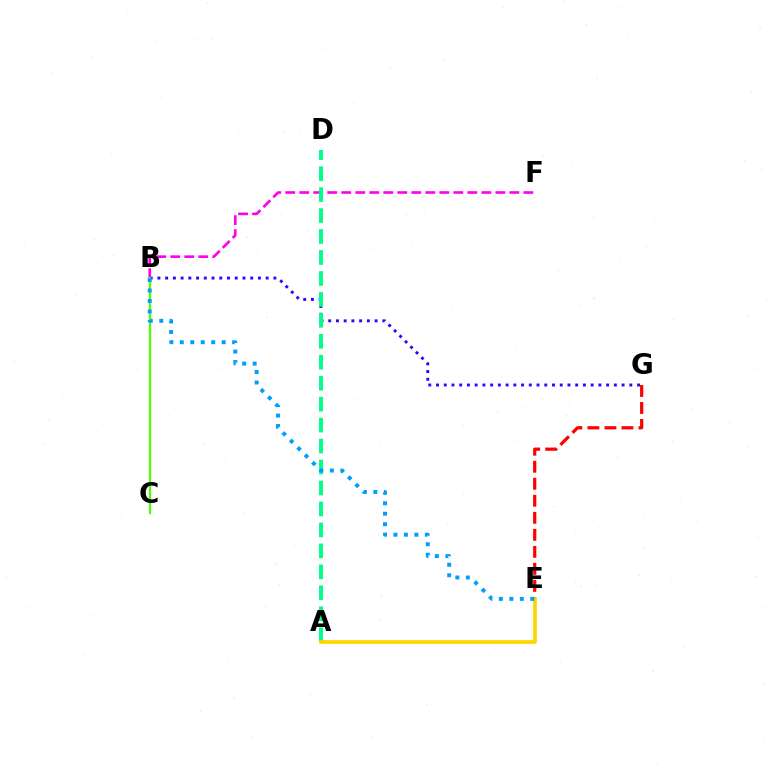{('B', 'G'): [{'color': '#3700ff', 'line_style': 'dotted', 'thickness': 2.1}], ('E', 'G'): [{'color': '#ff0000', 'line_style': 'dashed', 'thickness': 2.31}], ('B', 'F'): [{'color': '#ff00ed', 'line_style': 'dashed', 'thickness': 1.9}], ('B', 'C'): [{'color': '#4fff00', 'line_style': 'solid', 'thickness': 1.59}], ('A', 'D'): [{'color': '#00ff86', 'line_style': 'dashed', 'thickness': 2.85}], ('A', 'E'): [{'color': '#ffd500', 'line_style': 'solid', 'thickness': 2.66}], ('B', 'E'): [{'color': '#009eff', 'line_style': 'dotted', 'thickness': 2.85}]}